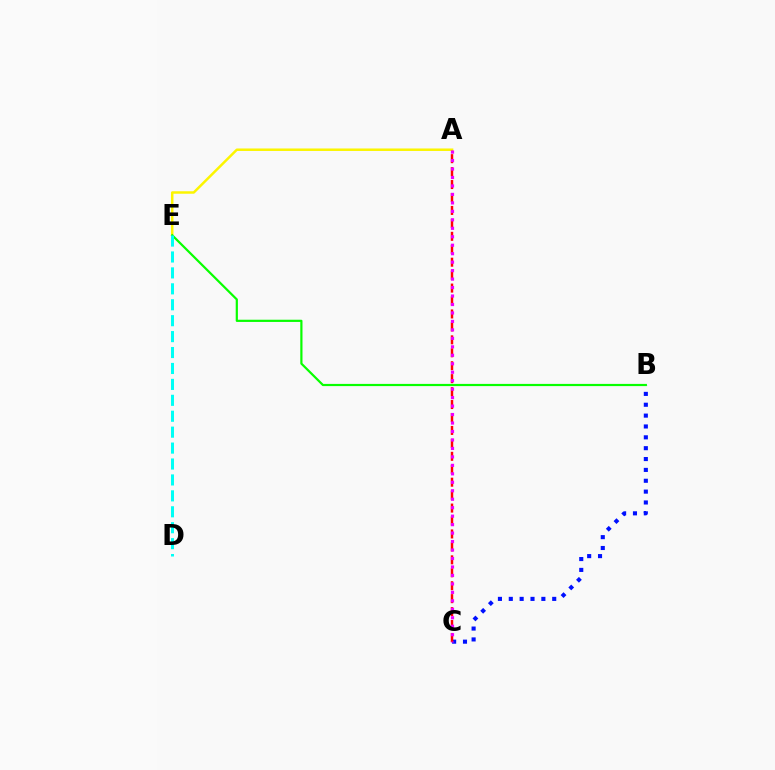{('A', 'E'): [{'color': '#fcf500', 'line_style': 'solid', 'thickness': 1.79}], ('B', 'C'): [{'color': '#0010ff', 'line_style': 'dotted', 'thickness': 2.95}], ('A', 'C'): [{'color': '#ff0000', 'line_style': 'dashed', 'thickness': 1.76}, {'color': '#ee00ff', 'line_style': 'dotted', 'thickness': 2.3}], ('B', 'E'): [{'color': '#08ff00', 'line_style': 'solid', 'thickness': 1.58}], ('D', 'E'): [{'color': '#00fff6', 'line_style': 'dashed', 'thickness': 2.16}]}